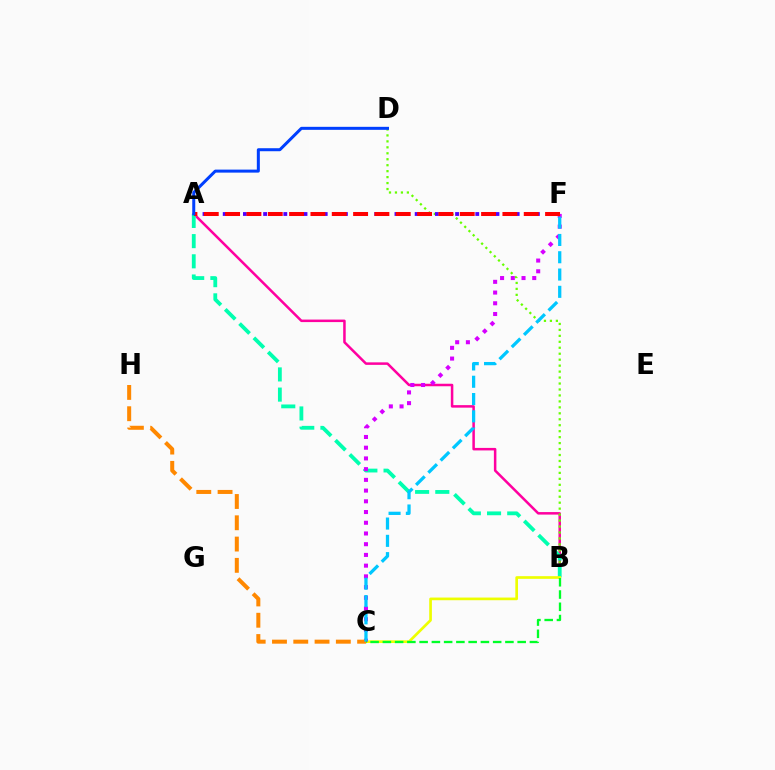{('A', 'B'): [{'color': '#ff00a0', 'line_style': 'solid', 'thickness': 1.81}, {'color': '#00ffaf', 'line_style': 'dashed', 'thickness': 2.74}], ('B', 'D'): [{'color': '#66ff00', 'line_style': 'dotted', 'thickness': 1.62}], ('B', 'C'): [{'color': '#eeff00', 'line_style': 'solid', 'thickness': 1.93}, {'color': '#00ff27', 'line_style': 'dashed', 'thickness': 1.66}], ('A', 'F'): [{'color': '#4f00ff', 'line_style': 'dotted', 'thickness': 2.74}, {'color': '#ff0000', 'line_style': 'dashed', 'thickness': 2.9}], ('C', 'F'): [{'color': '#d600ff', 'line_style': 'dotted', 'thickness': 2.91}, {'color': '#00c7ff', 'line_style': 'dashed', 'thickness': 2.35}], ('C', 'H'): [{'color': '#ff8800', 'line_style': 'dashed', 'thickness': 2.89}], ('A', 'D'): [{'color': '#003fff', 'line_style': 'solid', 'thickness': 2.17}]}